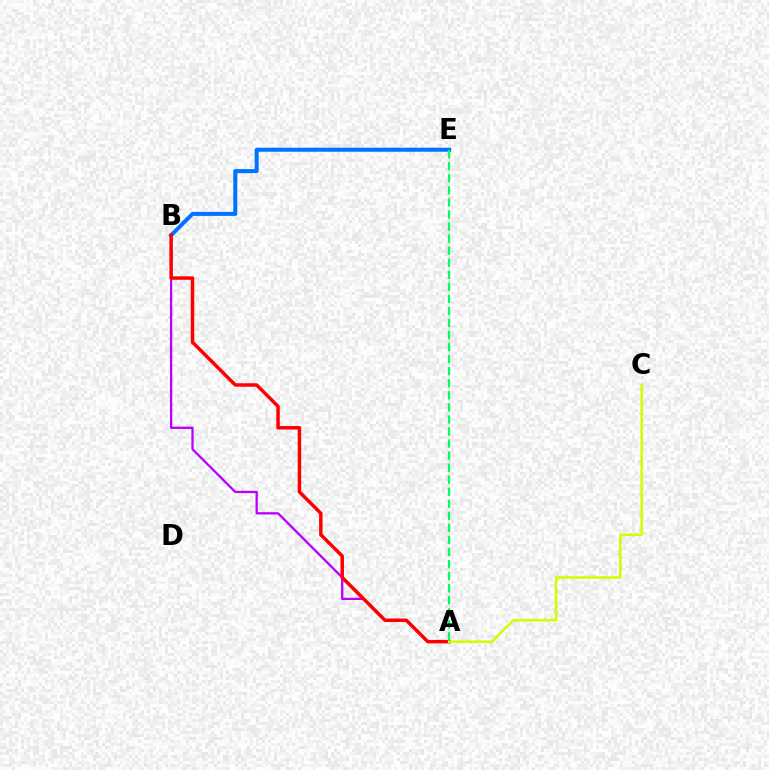{('B', 'E'): [{'color': '#0074ff', 'line_style': 'solid', 'thickness': 2.9}], ('A', 'B'): [{'color': '#b900ff', 'line_style': 'solid', 'thickness': 1.65}, {'color': '#ff0000', 'line_style': 'solid', 'thickness': 2.51}], ('A', 'C'): [{'color': '#d1ff00', 'line_style': 'solid', 'thickness': 1.85}], ('A', 'E'): [{'color': '#00ff5c', 'line_style': 'dashed', 'thickness': 1.64}]}